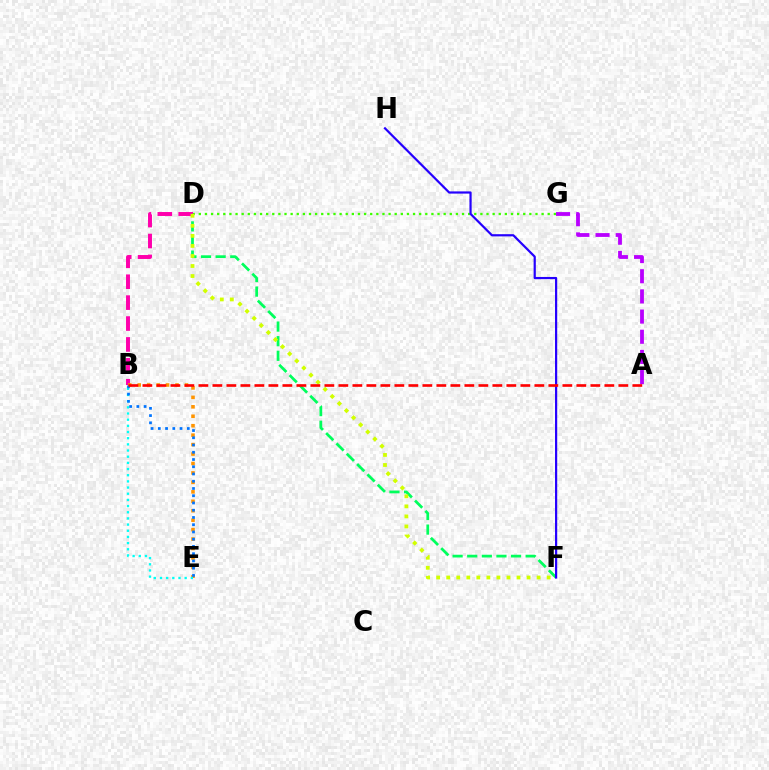{('B', 'D'): [{'color': '#ff00ac', 'line_style': 'dashed', 'thickness': 2.84}], ('A', 'G'): [{'color': '#b900ff', 'line_style': 'dashed', 'thickness': 2.74}], ('D', 'F'): [{'color': '#00ff5c', 'line_style': 'dashed', 'thickness': 1.98}, {'color': '#d1ff00', 'line_style': 'dotted', 'thickness': 2.73}], ('B', 'E'): [{'color': '#ff9400', 'line_style': 'dotted', 'thickness': 2.57}, {'color': '#00fff6', 'line_style': 'dotted', 'thickness': 1.68}, {'color': '#0074ff', 'line_style': 'dotted', 'thickness': 1.97}], ('D', 'G'): [{'color': '#3dff00', 'line_style': 'dotted', 'thickness': 1.66}], ('F', 'H'): [{'color': '#2500ff', 'line_style': 'solid', 'thickness': 1.58}], ('A', 'B'): [{'color': '#ff0000', 'line_style': 'dashed', 'thickness': 1.9}]}